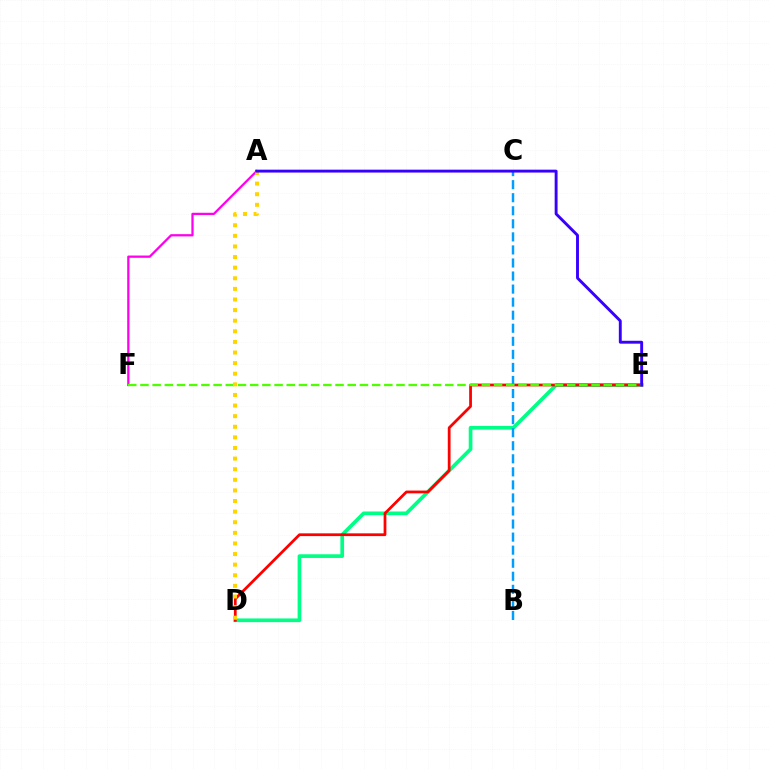{('D', 'E'): [{'color': '#00ff86', 'line_style': 'solid', 'thickness': 2.66}, {'color': '#ff0000', 'line_style': 'solid', 'thickness': 1.99}], ('A', 'F'): [{'color': '#ff00ed', 'line_style': 'solid', 'thickness': 1.63}], ('B', 'C'): [{'color': '#009eff', 'line_style': 'dashed', 'thickness': 1.77}], ('E', 'F'): [{'color': '#4fff00', 'line_style': 'dashed', 'thickness': 1.66}], ('A', 'D'): [{'color': '#ffd500', 'line_style': 'dotted', 'thickness': 2.88}], ('A', 'E'): [{'color': '#3700ff', 'line_style': 'solid', 'thickness': 2.09}]}